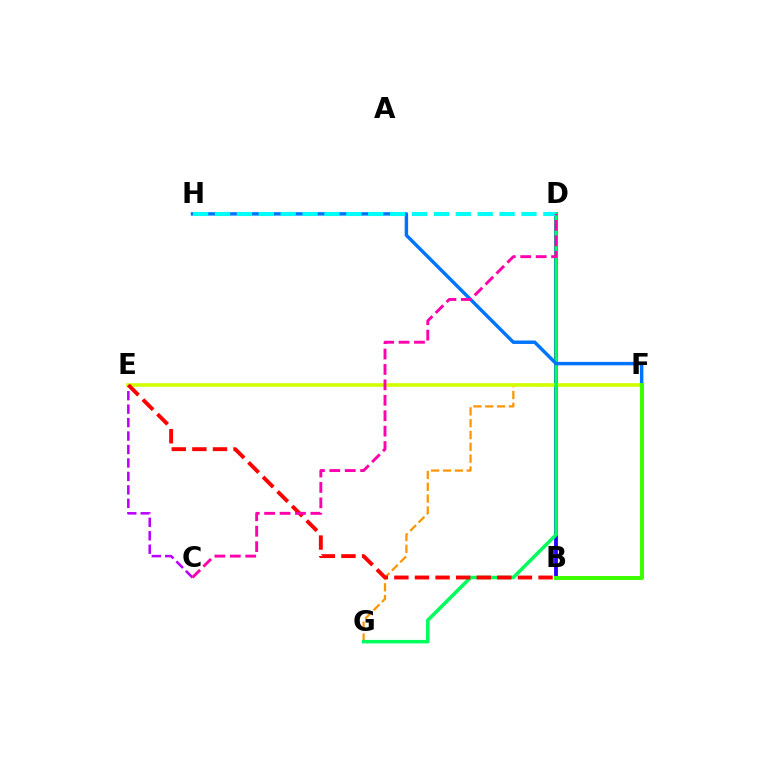{('C', 'E'): [{'color': '#b900ff', 'line_style': 'dashed', 'thickness': 1.83}], ('B', 'D'): [{'color': '#2500ff', 'line_style': 'solid', 'thickness': 2.74}], ('F', 'G'): [{'color': '#ff9400', 'line_style': 'dashed', 'thickness': 1.61}], ('E', 'F'): [{'color': '#d1ff00', 'line_style': 'solid', 'thickness': 2.6}], ('D', 'G'): [{'color': '#00ff5c', 'line_style': 'solid', 'thickness': 2.52}], ('B', 'E'): [{'color': '#ff0000', 'line_style': 'dashed', 'thickness': 2.8}], ('F', 'H'): [{'color': '#0074ff', 'line_style': 'solid', 'thickness': 2.48}], ('D', 'H'): [{'color': '#00fff6', 'line_style': 'dashed', 'thickness': 2.97}], ('B', 'F'): [{'color': '#3dff00', 'line_style': 'solid', 'thickness': 2.87}], ('C', 'D'): [{'color': '#ff00ac', 'line_style': 'dashed', 'thickness': 2.1}]}